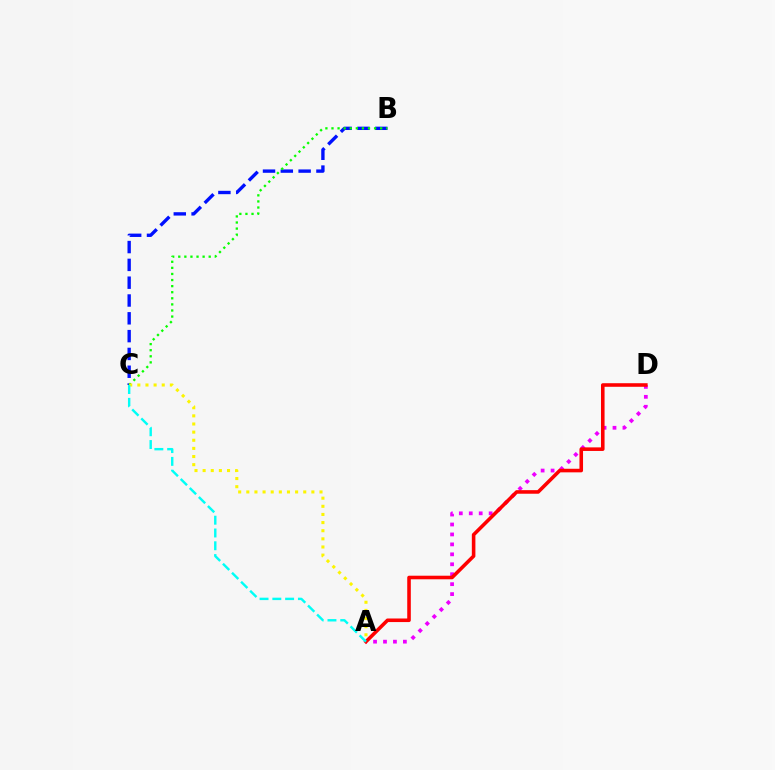{('B', 'C'): [{'color': '#0010ff', 'line_style': 'dashed', 'thickness': 2.42}, {'color': '#08ff00', 'line_style': 'dotted', 'thickness': 1.65}], ('A', 'C'): [{'color': '#fcf500', 'line_style': 'dotted', 'thickness': 2.21}, {'color': '#00fff6', 'line_style': 'dashed', 'thickness': 1.74}], ('A', 'D'): [{'color': '#ee00ff', 'line_style': 'dotted', 'thickness': 2.7}, {'color': '#ff0000', 'line_style': 'solid', 'thickness': 2.57}]}